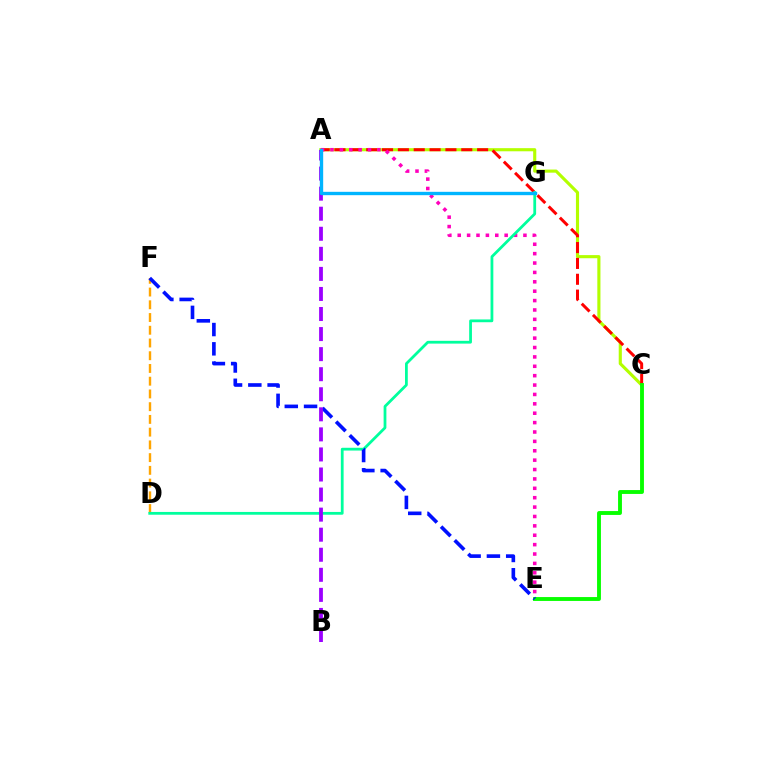{('A', 'C'): [{'color': '#b3ff00', 'line_style': 'solid', 'thickness': 2.25}, {'color': '#ff0000', 'line_style': 'dashed', 'thickness': 2.15}], ('A', 'E'): [{'color': '#ff00bd', 'line_style': 'dotted', 'thickness': 2.55}], ('D', 'F'): [{'color': '#ffa500', 'line_style': 'dashed', 'thickness': 1.73}], ('C', 'E'): [{'color': '#08ff00', 'line_style': 'solid', 'thickness': 2.79}], ('D', 'G'): [{'color': '#00ff9d', 'line_style': 'solid', 'thickness': 2.0}], ('E', 'F'): [{'color': '#0010ff', 'line_style': 'dashed', 'thickness': 2.62}], ('A', 'B'): [{'color': '#9b00ff', 'line_style': 'dashed', 'thickness': 2.73}], ('A', 'G'): [{'color': '#00b5ff', 'line_style': 'solid', 'thickness': 2.41}]}